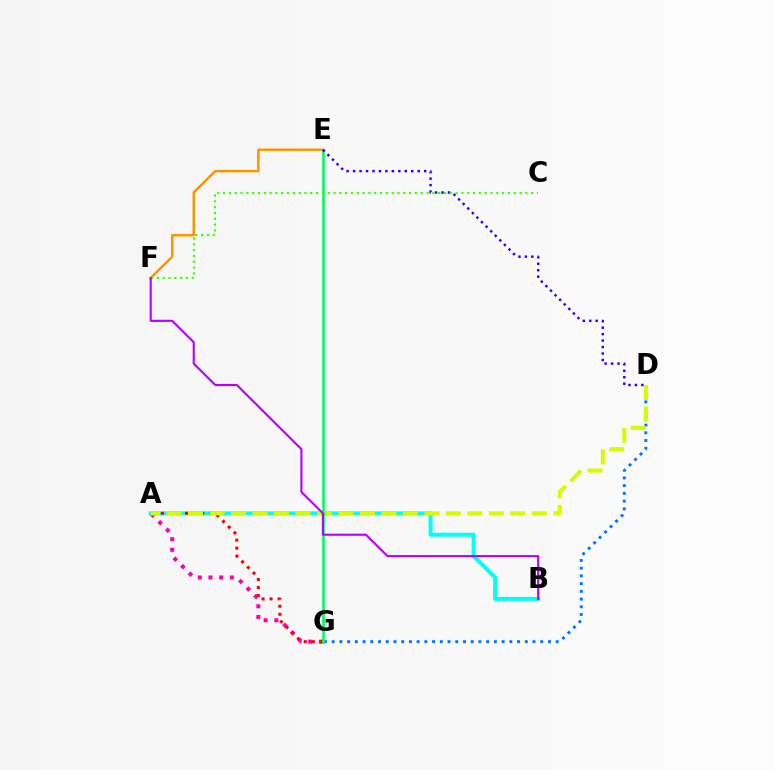{('A', 'G'): [{'color': '#ff00ac', 'line_style': 'dotted', 'thickness': 2.9}, {'color': '#ff0000', 'line_style': 'dotted', 'thickness': 2.19}], ('A', 'B'): [{'color': '#00fff6', 'line_style': 'solid', 'thickness': 2.87}], ('D', 'G'): [{'color': '#0074ff', 'line_style': 'dotted', 'thickness': 2.1}], ('A', 'D'): [{'color': '#d1ff00', 'line_style': 'dashed', 'thickness': 2.92}], ('E', 'F'): [{'color': '#ff9400', 'line_style': 'solid', 'thickness': 1.77}], ('E', 'G'): [{'color': '#00ff5c', 'line_style': 'solid', 'thickness': 1.89}], ('D', 'E'): [{'color': '#2500ff', 'line_style': 'dotted', 'thickness': 1.76}], ('C', 'F'): [{'color': '#3dff00', 'line_style': 'dotted', 'thickness': 1.58}], ('B', 'F'): [{'color': '#b900ff', 'line_style': 'solid', 'thickness': 1.52}]}